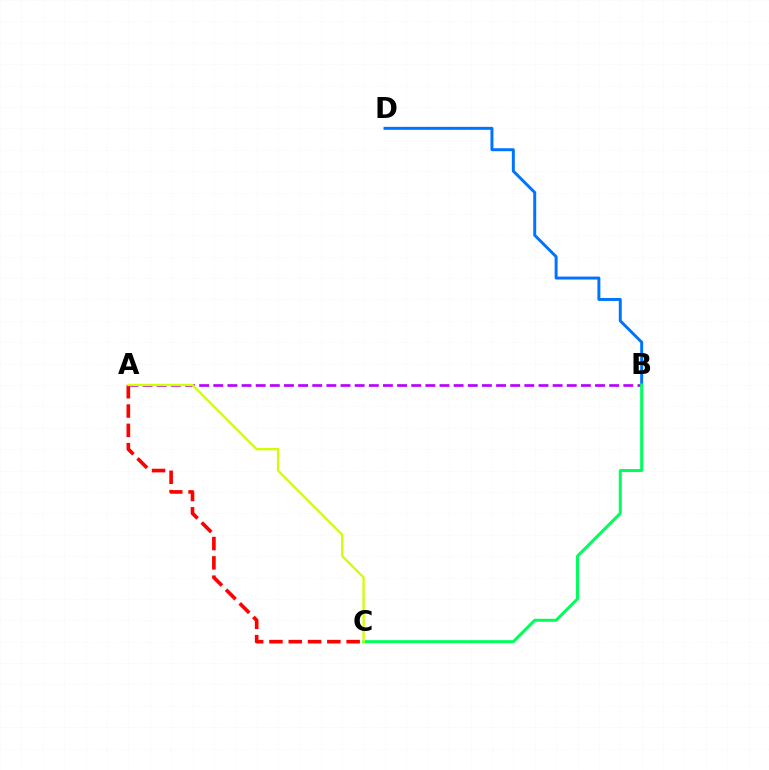{('A', 'B'): [{'color': '#b900ff', 'line_style': 'dashed', 'thickness': 1.92}], ('B', 'D'): [{'color': '#0074ff', 'line_style': 'solid', 'thickness': 2.13}], ('B', 'C'): [{'color': '#00ff5c', 'line_style': 'solid', 'thickness': 2.17}], ('A', 'C'): [{'color': '#ff0000', 'line_style': 'dashed', 'thickness': 2.62}, {'color': '#d1ff00', 'line_style': 'solid', 'thickness': 1.66}]}